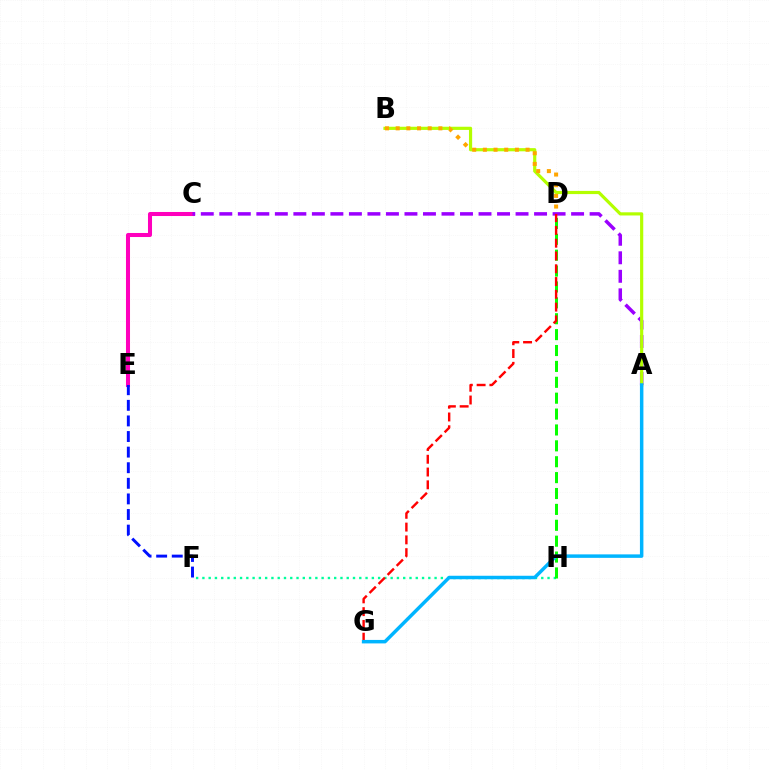{('C', 'E'): [{'color': '#ff00bd', 'line_style': 'solid', 'thickness': 2.91}], ('A', 'C'): [{'color': '#9b00ff', 'line_style': 'dashed', 'thickness': 2.52}], ('F', 'H'): [{'color': '#00ff9d', 'line_style': 'dotted', 'thickness': 1.7}], ('A', 'B'): [{'color': '#b3ff00', 'line_style': 'solid', 'thickness': 2.29}], ('B', 'D'): [{'color': '#ffa500', 'line_style': 'dotted', 'thickness': 2.9}], ('D', 'H'): [{'color': '#08ff00', 'line_style': 'dashed', 'thickness': 2.16}], ('D', 'G'): [{'color': '#ff0000', 'line_style': 'dashed', 'thickness': 1.74}], ('A', 'G'): [{'color': '#00b5ff', 'line_style': 'solid', 'thickness': 2.5}], ('E', 'F'): [{'color': '#0010ff', 'line_style': 'dashed', 'thickness': 2.12}]}